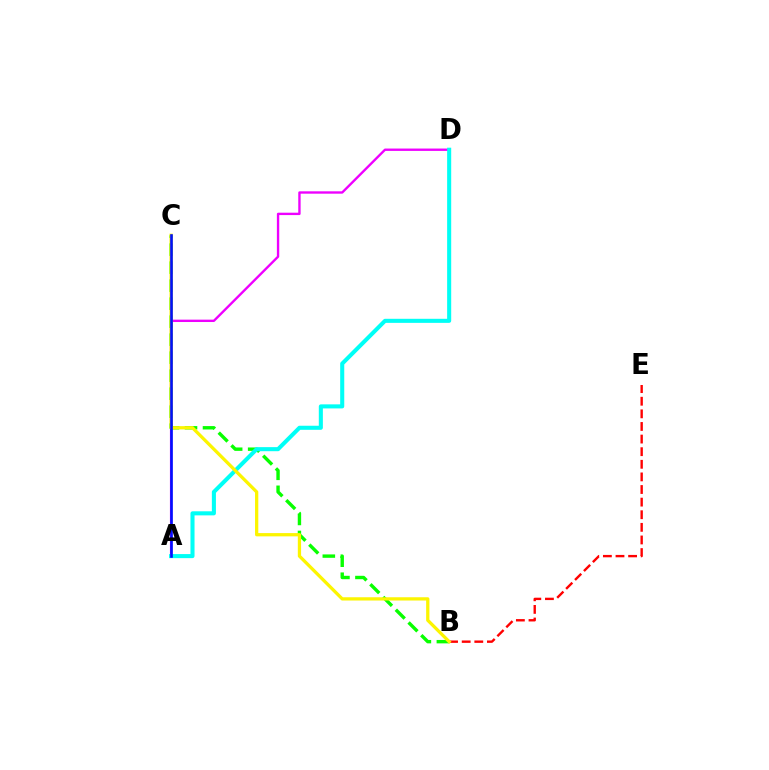{('A', 'D'): [{'color': '#ee00ff', 'line_style': 'solid', 'thickness': 1.7}, {'color': '#00fff6', 'line_style': 'solid', 'thickness': 2.93}], ('B', 'C'): [{'color': '#08ff00', 'line_style': 'dashed', 'thickness': 2.45}, {'color': '#fcf500', 'line_style': 'solid', 'thickness': 2.35}], ('B', 'E'): [{'color': '#ff0000', 'line_style': 'dashed', 'thickness': 1.71}], ('A', 'C'): [{'color': '#0010ff', 'line_style': 'solid', 'thickness': 1.89}]}